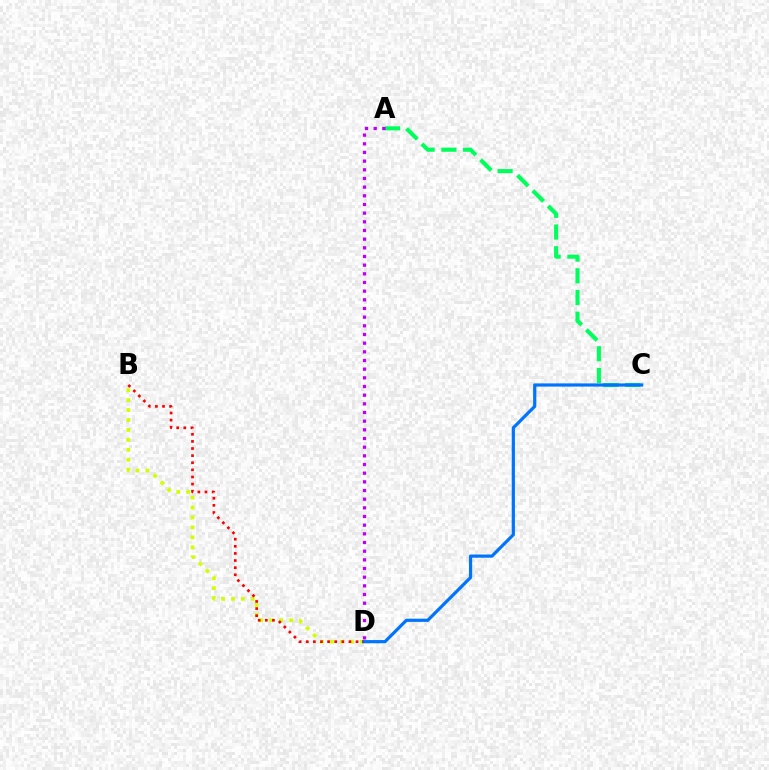{('B', 'D'): [{'color': '#d1ff00', 'line_style': 'dotted', 'thickness': 2.7}, {'color': '#ff0000', 'line_style': 'dotted', 'thickness': 1.93}], ('A', 'C'): [{'color': '#00ff5c', 'line_style': 'dashed', 'thickness': 2.95}], ('A', 'D'): [{'color': '#b900ff', 'line_style': 'dotted', 'thickness': 2.35}], ('C', 'D'): [{'color': '#0074ff', 'line_style': 'solid', 'thickness': 2.31}]}